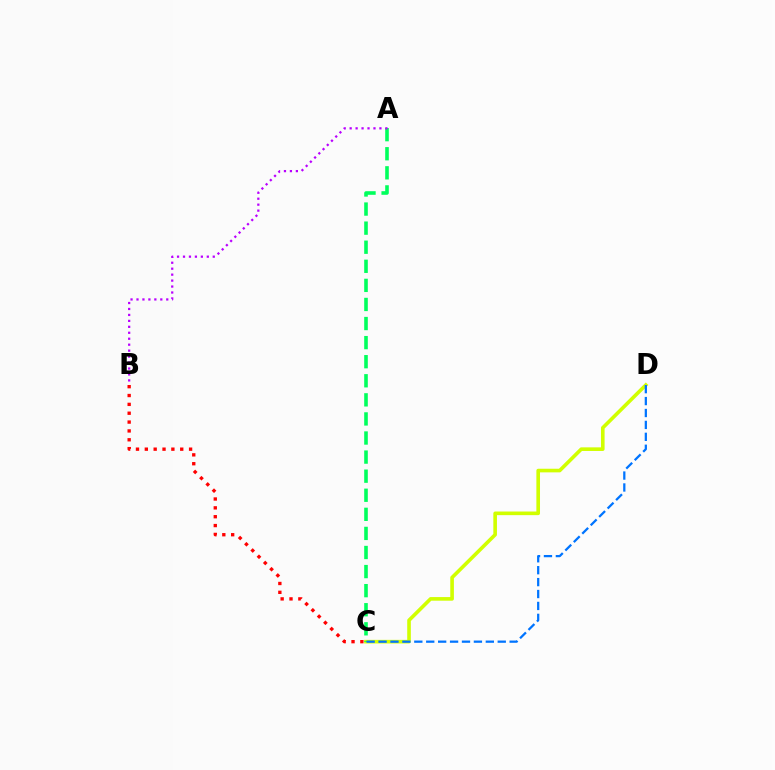{('C', 'D'): [{'color': '#d1ff00', 'line_style': 'solid', 'thickness': 2.61}, {'color': '#0074ff', 'line_style': 'dashed', 'thickness': 1.62}], ('A', 'C'): [{'color': '#00ff5c', 'line_style': 'dashed', 'thickness': 2.59}], ('B', 'C'): [{'color': '#ff0000', 'line_style': 'dotted', 'thickness': 2.4}], ('A', 'B'): [{'color': '#b900ff', 'line_style': 'dotted', 'thickness': 1.62}]}